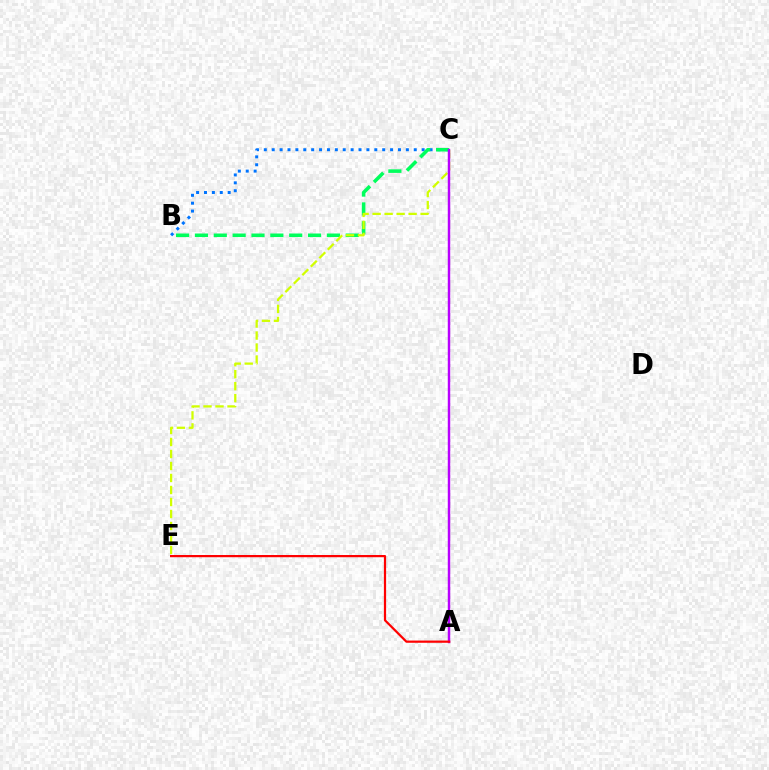{('B', 'C'): [{'color': '#0074ff', 'line_style': 'dotted', 'thickness': 2.14}, {'color': '#00ff5c', 'line_style': 'dashed', 'thickness': 2.56}], ('C', 'E'): [{'color': '#d1ff00', 'line_style': 'dashed', 'thickness': 1.63}], ('A', 'C'): [{'color': '#b900ff', 'line_style': 'solid', 'thickness': 1.77}], ('A', 'E'): [{'color': '#ff0000', 'line_style': 'solid', 'thickness': 1.6}]}